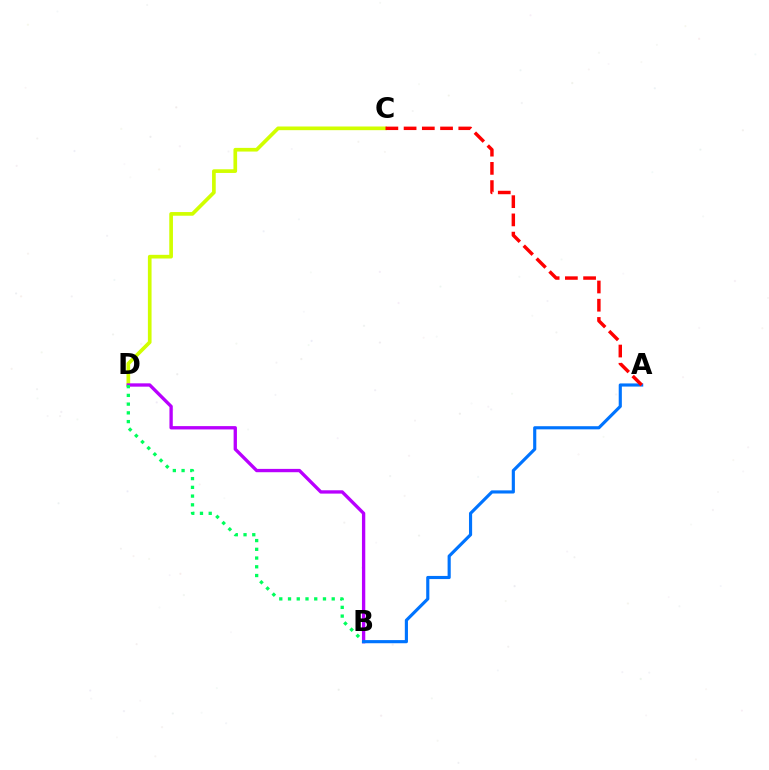{('C', 'D'): [{'color': '#d1ff00', 'line_style': 'solid', 'thickness': 2.65}], ('B', 'D'): [{'color': '#b900ff', 'line_style': 'solid', 'thickness': 2.4}, {'color': '#00ff5c', 'line_style': 'dotted', 'thickness': 2.37}], ('A', 'B'): [{'color': '#0074ff', 'line_style': 'solid', 'thickness': 2.26}], ('A', 'C'): [{'color': '#ff0000', 'line_style': 'dashed', 'thickness': 2.48}]}